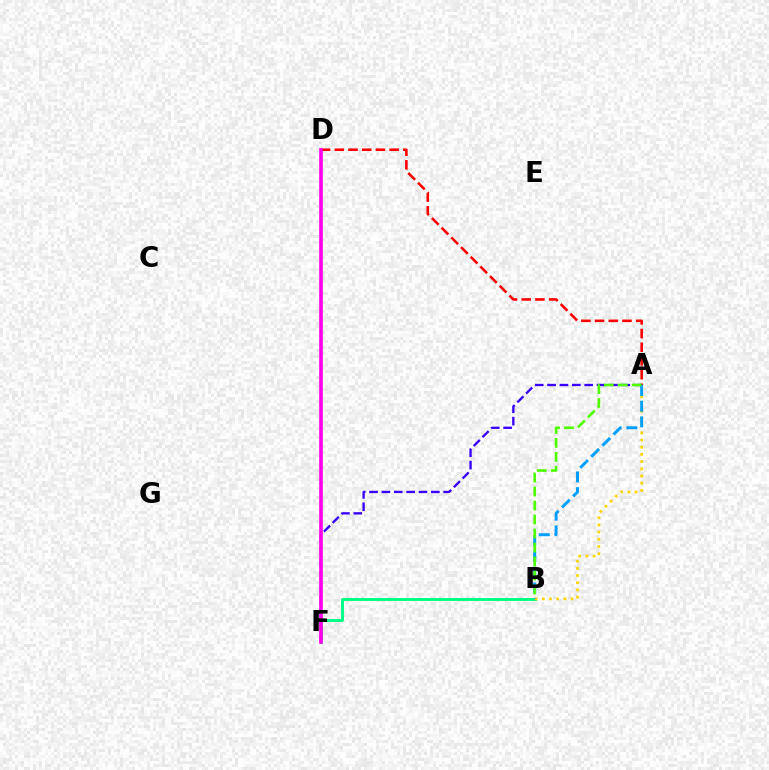{('B', 'F'): [{'color': '#00ff86', 'line_style': 'solid', 'thickness': 2.1}], ('A', 'D'): [{'color': '#ff0000', 'line_style': 'dashed', 'thickness': 1.86}], ('A', 'B'): [{'color': '#ffd500', 'line_style': 'dotted', 'thickness': 1.96}, {'color': '#009eff', 'line_style': 'dashed', 'thickness': 2.13}, {'color': '#4fff00', 'line_style': 'dashed', 'thickness': 1.9}], ('A', 'F'): [{'color': '#3700ff', 'line_style': 'dashed', 'thickness': 1.68}], ('D', 'F'): [{'color': '#ff00ed', 'line_style': 'solid', 'thickness': 2.62}]}